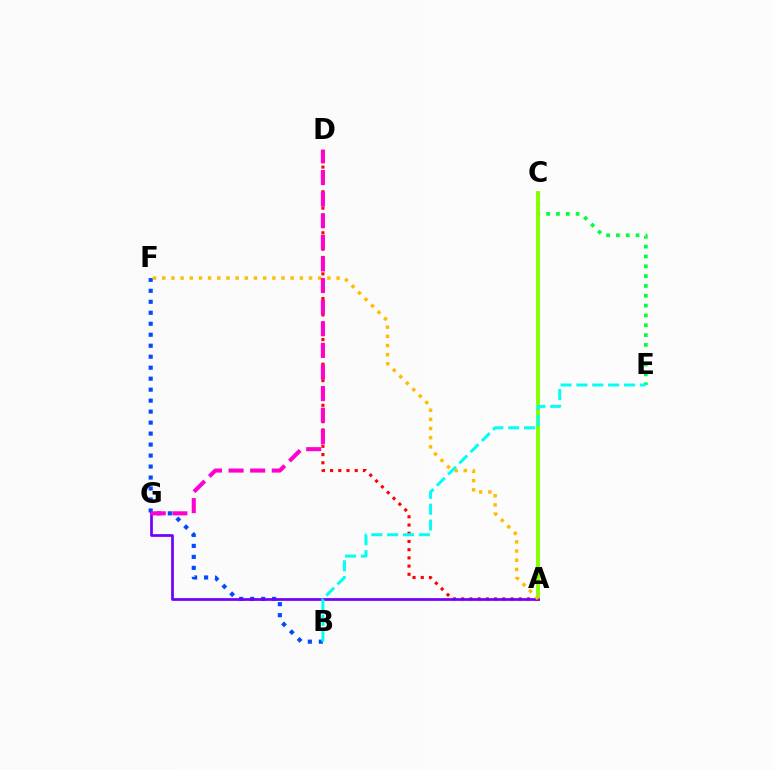{('C', 'E'): [{'color': '#00ff39', 'line_style': 'dotted', 'thickness': 2.67}], ('A', 'C'): [{'color': '#84ff00', 'line_style': 'solid', 'thickness': 2.8}], ('B', 'F'): [{'color': '#004bff', 'line_style': 'dotted', 'thickness': 2.98}], ('A', 'D'): [{'color': '#ff0000', 'line_style': 'dotted', 'thickness': 2.23}], ('A', 'G'): [{'color': '#7200ff', 'line_style': 'solid', 'thickness': 1.96}], ('A', 'F'): [{'color': '#ffbd00', 'line_style': 'dotted', 'thickness': 2.49}], ('D', 'G'): [{'color': '#ff00cf', 'line_style': 'dashed', 'thickness': 2.94}], ('B', 'E'): [{'color': '#00fff6', 'line_style': 'dashed', 'thickness': 2.15}]}